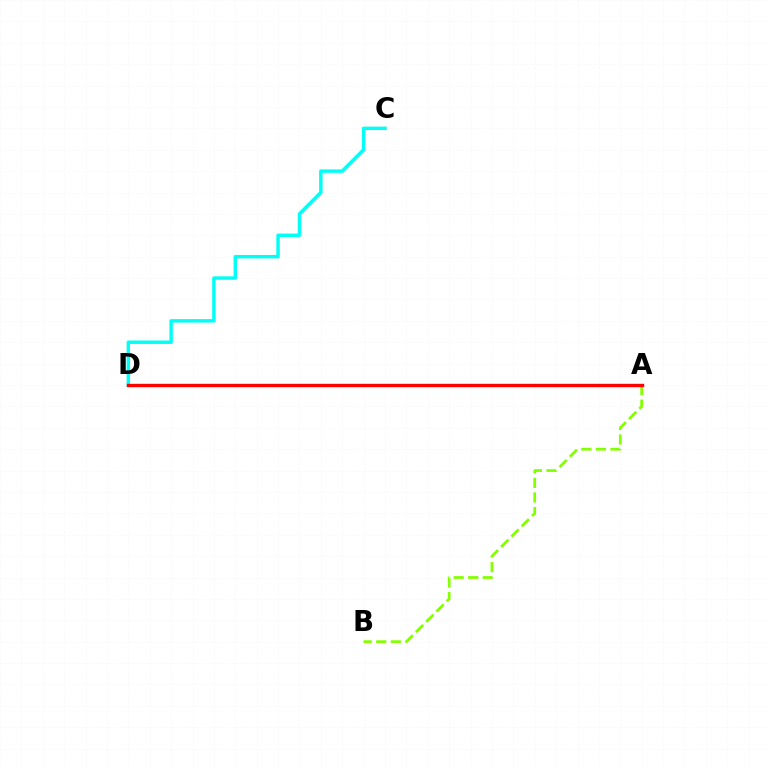{('C', 'D'): [{'color': '#00fff6', 'line_style': 'solid', 'thickness': 2.48}], ('A', 'D'): [{'color': '#7200ff', 'line_style': 'dashed', 'thickness': 2.04}, {'color': '#ff0000', 'line_style': 'solid', 'thickness': 2.43}], ('A', 'B'): [{'color': '#84ff00', 'line_style': 'dashed', 'thickness': 1.98}]}